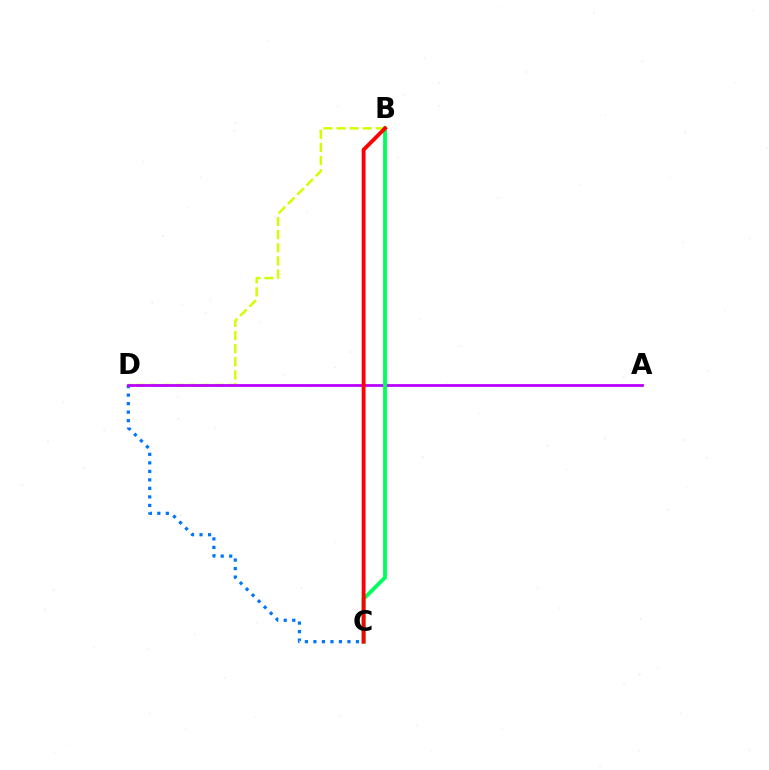{('C', 'D'): [{'color': '#0074ff', 'line_style': 'dotted', 'thickness': 2.31}], ('B', 'D'): [{'color': '#d1ff00', 'line_style': 'dashed', 'thickness': 1.78}], ('A', 'D'): [{'color': '#b900ff', 'line_style': 'solid', 'thickness': 2.0}], ('B', 'C'): [{'color': '#00ff5c', 'line_style': 'solid', 'thickness': 2.76}, {'color': '#ff0000', 'line_style': 'solid', 'thickness': 2.78}]}